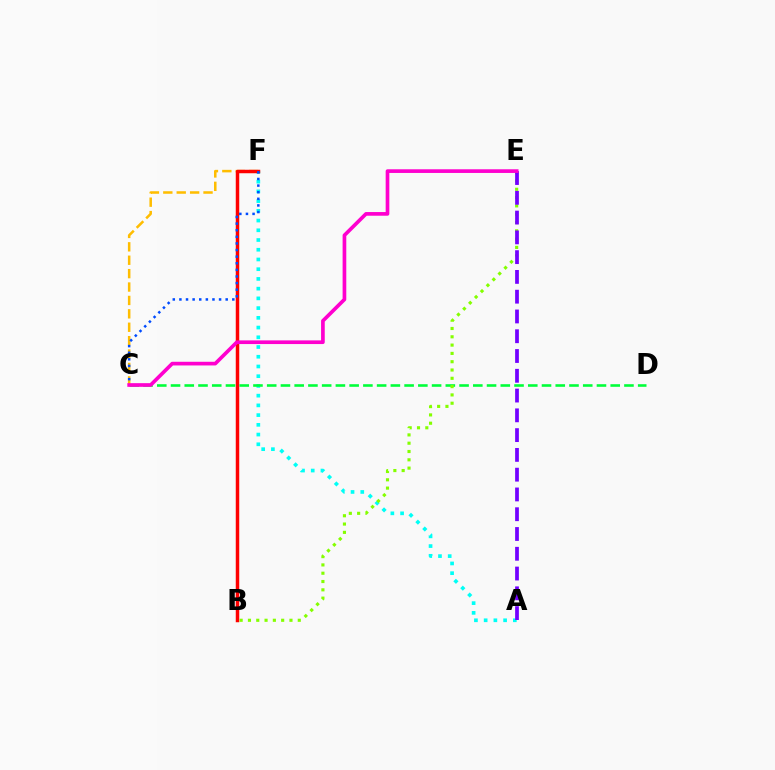{('A', 'F'): [{'color': '#00fff6', 'line_style': 'dotted', 'thickness': 2.64}], ('C', 'F'): [{'color': '#ffbd00', 'line_style': 'dashed', 'thickness': 1.82}, {'color': '#004bff', 'line_style': 'dotted', 'thickness': 1.8}], ('B', 'F'): [{'color': '#ff0000', 'line_style': 'solid', 'thickness': 2.5}], ('C', 'D'): [{'color': '#00ff39', 'line_style': 'dashed', 'thickness': 1.87}], ('B', 'E'): [{'color': '#84ff00', 'line_style': 'dotted', 'thickness': 2.26}], ('A', 'E'): [{'color': '#7200ff', 'line_style': 'dashed', 'thickness': 2.69}], ('C', 'E'): [{'color': '#ff00cf', 'line_style': 'solid', 'thickness': 2.65}]}